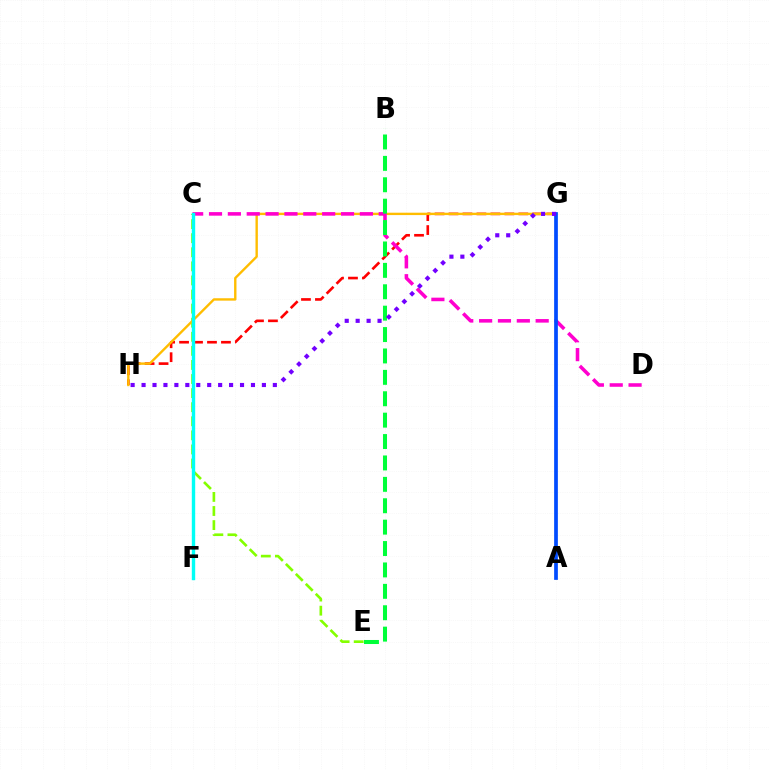{('G', 'H'): [{'color': '#ff0000', 'line_style': 'dashed', 'thickness': 1.9}, {'color': '#ffbd00', 'line_style': 'solid', 'thickness': 1.72}, {'color': '#7200ff', 'line_style': 'dotted', 'thickness': 2.97}], ('C', 'E'): [{'color': '#84ff00', 'line_style': 'dashed', 'thickness': 1.91}], ('C', 'D'): [{'color': '#ff00cf', 'line_style': 'dashed', 'thickness': 2.56}], ('A', 'G'): [{'color': '#004bff', 'line_style': 'solid', 'thickness': 2.68}], ('C', 'F'): [{'color': '#00fff6', 'line_style': 'solid', 'thickness': 2.44}], ('B', 'E'): [{'color': '#00ff39', 'line_style': 'dashed', 'thickness': 2.91}]}